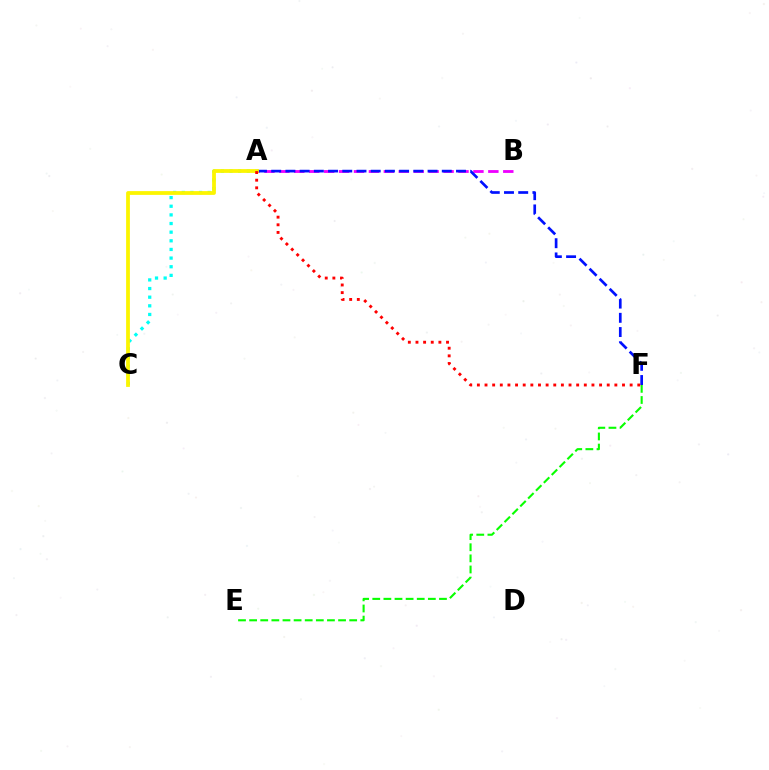{('A', 'C'): [{'color': '#00fff6', 'line_style': 'dotted', 'thickness': 2.35}, {'color': '#fcf500', 'line_style': 'solid', 'thickness': 2.72}], ('E', 'F'): [{'color': '#08ff00', 'line_style': 'dashed', 'thickness': 1.51}], ('A', 'B'): [{'color': '#ee00ff', 'line_style': 'dashed', 'thickness': 2.03}], ('A', 'F'): [{'color': '#0010ff', 'line_style': 'dashed', 'thickness': 1.93}, {'color': '#ff0000', 'line_style': 'dotted', 'thickness': 2.08}]}